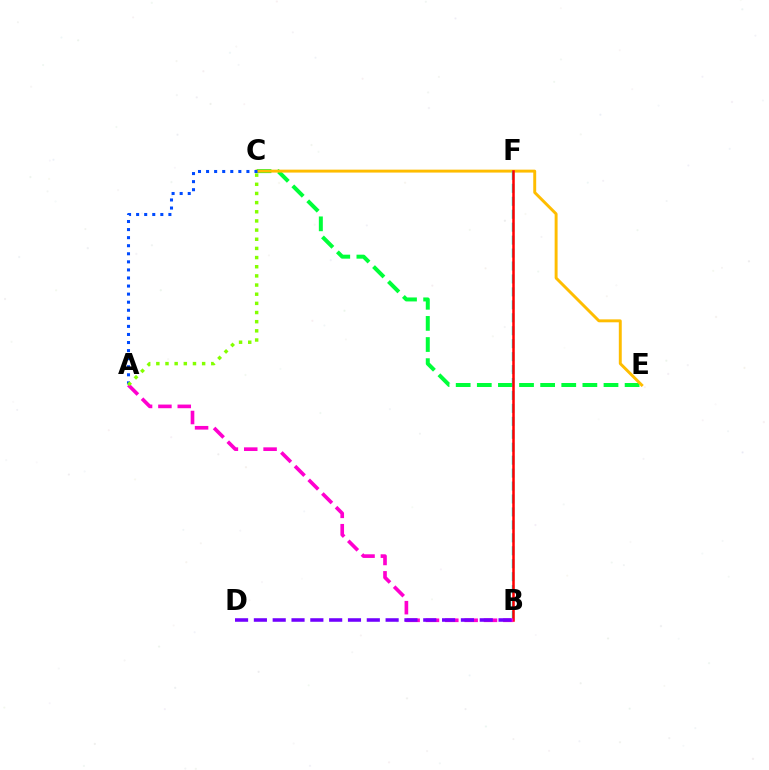{('C', 'E'): [{'color': '#00ff39', 'line_style': 'dashed', 'thickness': 2.87}, {'color': '#ffbd00', 'line_style': 'solid', 'thickness': 2.11}], ('B', 'F'): [{'color': '#00fff6', 'line_style': 'dashed', 'thickness': 1.76}, {'color': '#ff0000', 'line_style': 'solid', 'thickness': 1.82}], ('A', 'C'): [{'color': '#004bff', 'line_style': 'dotted', 'thickness': 2.19}, {'color': '#84ff00', 'line_style': 'dotted', 'thickness': 2.49}], ('A', 'B'): [{'color': '#ff00cf', 'line_style': 'dashed', 'thickness': 2.63}], ('B', 'D'): [{'color': '#7200ff', 'line_style': 'dashed', 'thickness': 2.56}]}